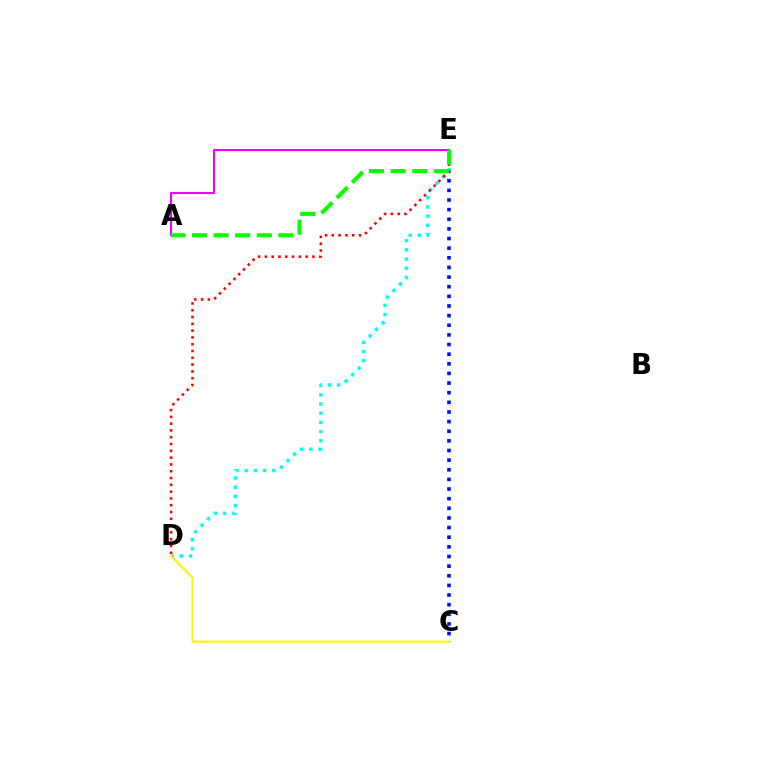{('C', 'E'): [{'color': '#0010ff', 'line_style': 'dotted', 'thickness': 2.62}], ('D', 'E'): [{'color': '#00fff6', 'line_style': 'dotted', 'thickness': 2.5}, {'color': '#ff0000', 'line_style': 'dotted', 'thickness': 1.85}], ('A', 'E'): [{'color': '#ee00ff', 'line_style': 'solid', 'thickness': 1.5}, {'color': '#08ff00', 'line_style': 'dashed', 'thickness': 2.94}], ('C', 'D'): [{'color': '#fcf500', 'line_style': 'solid', 'thickness': 1.5}]}